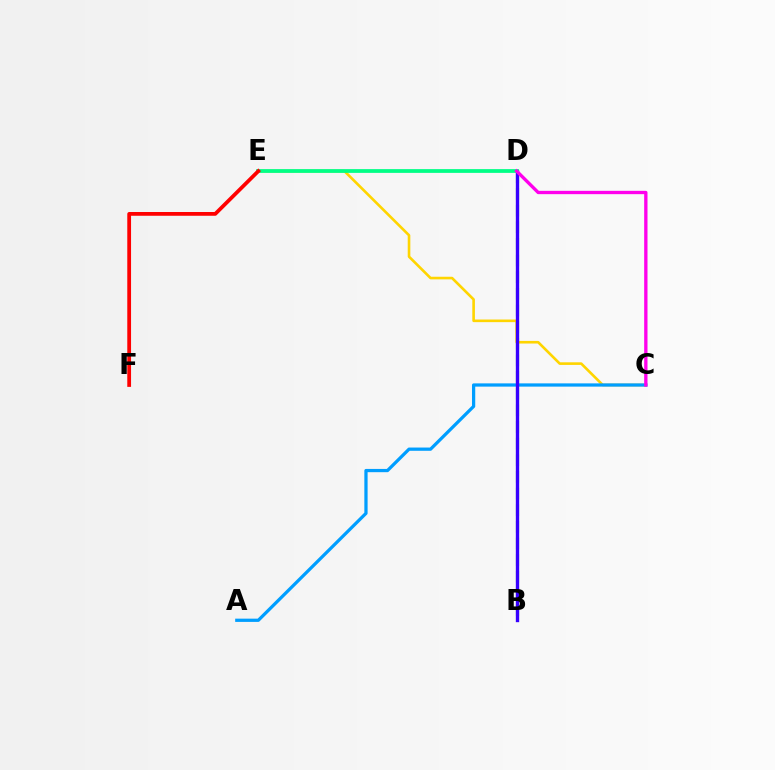{('B', 'D'): [{'color': '#4fff00', 'line_style': 'dashed', 'thickness': 2.26}, {'color': '#3700ff', 'line_style': 'solid', 'thickness': 2.41}], ('C', 'E'): [{'color': '#ffd500', 'line_style': 'solid', 'thickness': 1.89}], ('A', 'C'): [{'color': '#009eff', 'line_style': 'solid', 'thickness': 2.34}], ('D', 'E'): [{'color': '#00ff86', 'line_style': 'solid', 'thickness': 2.71}], ('E', 'F'): [{'color': '#ff0000', 'line_style': 'solid', 'thickness': 2.71}], ('C', 'D'): [{'color': '#ff00ed', 'line_style': 'solid', 'thickness': 2.39}]}